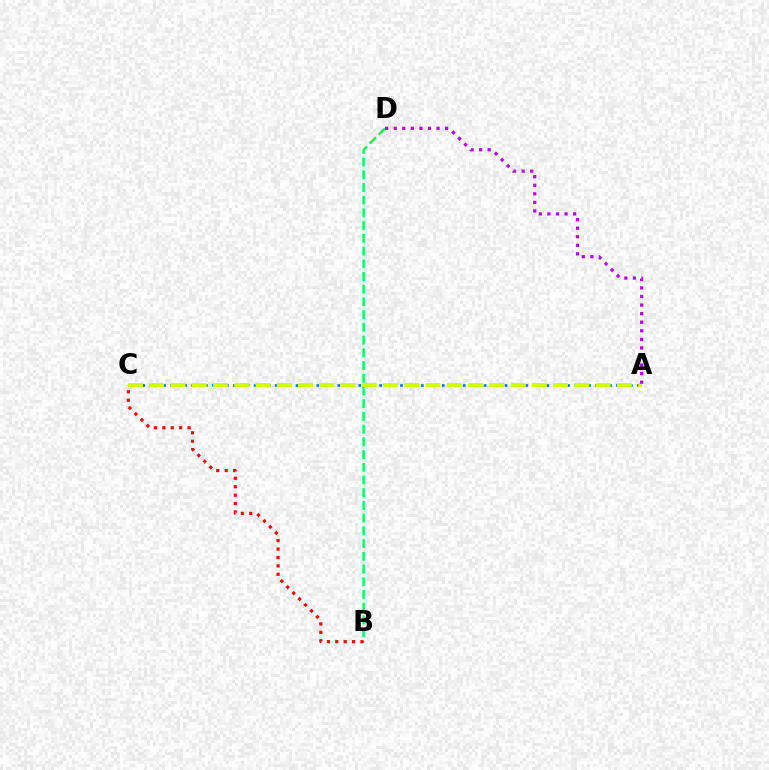{('B', 'D'): [{'color': '#00ff5c', 'line_style': 'dashed', 'thickness': 1.73}], ('A', 'C'): [{'color': '#0074ff', 'line_style': 'dotted', 'thickness': 1.89}, {'color': '#d1ff00', 'line_style': 'dashed', 'thickness': 2.89}], ('B', 'C'): [{'color': '#ff0000', 'line_style': 'dotted', 'thickness': 2.29}], ('A', 'D'): [{'color': '#b900ff', 'line_style': 'dotted', 'thickness': 2.33}]}